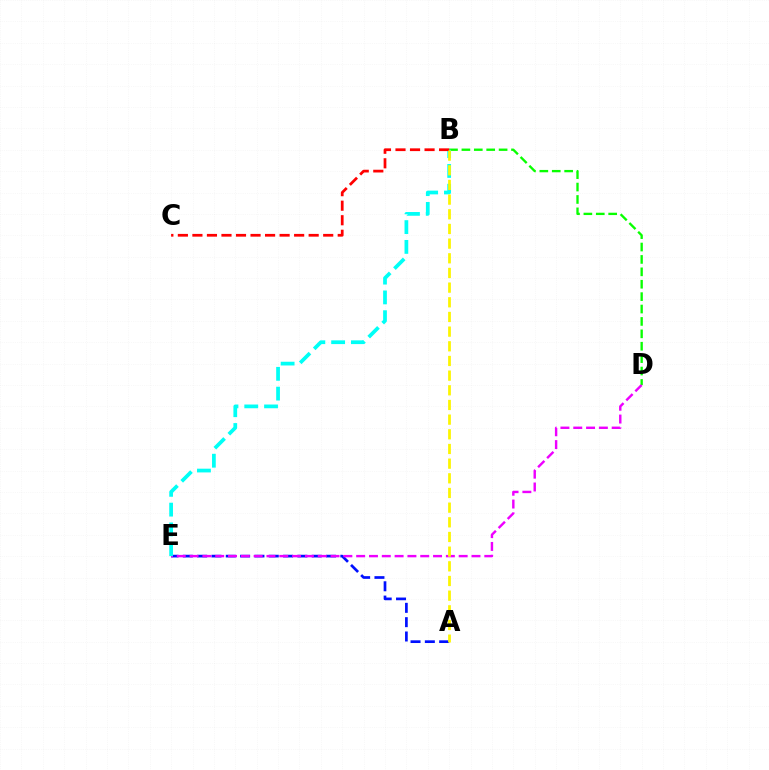{('B', 'D'): [{'color': '#08ff00', 'line_style': 'dashed', 'thickness': 1.68}], ('A', 'E'): [{'color': '#0010ff', 'line_style': 'dashed', 'thickness': 1.95}], ('D', 'E'): [{'color': '#ee00ff', 'line_style': 'dashed', 'thickness': 1.74}], ('B', 'E'): [{'color': '#00fff6', 'line_style': 'dashed', 'thickness': 2.69}], ('B', 'C'): [{'color': '#ff0000', 'line_style': 'dashed', 'thickness': 1.97}], ('A', 'B'): [{'color': '#fcf500', 'line_style': 'dashed', 'thickness': 1.99}]}